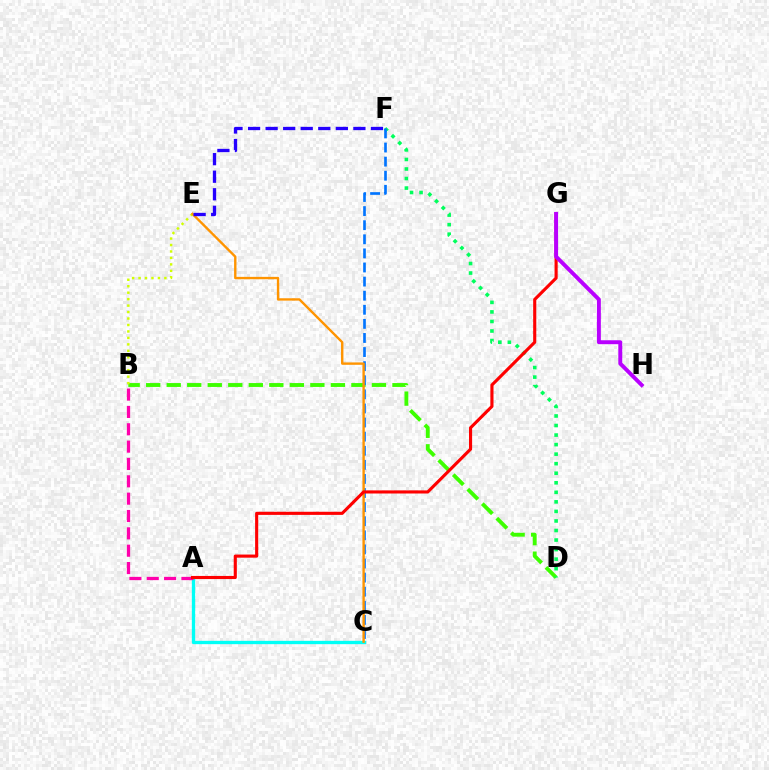{('A', 'C'): [{'color': '#00fff6', 'line_style': 'solid', 'thickness': 2.39}], ('B', 'D'): [{'color': '#3dff00', 'line_style': 'dashed', 'thickness': 2.79}], ('B', 'E'): [{'color': '#d1ff00', 'line_style': 'dotted', 'thickness': 1.76}], ('D', 'F'): [{'color': '#00ff5c', 'line_style': 'dotted', 'thickness': 2.59}], ('C', 'F'): [{'color': '#0074ff', 'line_style': 'dashed', 'thickness': 1.91}], ('C', 'E'): [{'color': '#ff9400', 'line_style': 'solid', 'thickness': 1.72}], ('A', 'B'): [{'color': '#ff00ac', 'line_style': 'dashed', 'thickness': 2.36}], ('A', 'G'): [{'color': '#ff0000', 'line_style': 'solid', 'thickness': 2.24}], ('E', 'F'): [{'color': '#2500ff', 'line_style': 'dashed', 'thickness': 2.38}], ('G', 'H'): [{'color': '#b900ff', 'line_style': 'solid', 'thickness': 2.83}]}